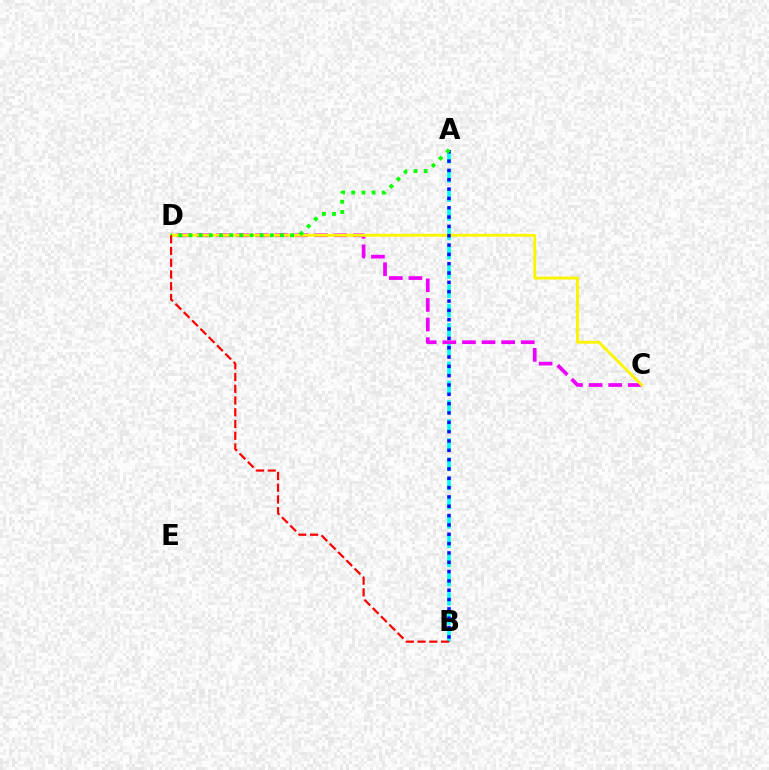{('A', 'B'): [{'color': '#00fff6', 'line_style': 'dashed', 'thickness': 2.61}, {'color': '#0010ff', 'line_style': 'dotted', 'thickness': 2.53}], ('C', 'D'): [{'color': '#ee00ff', 'line_style': 'dashed', 'thickness': 2.66}, {'color': '#fcf500', 'line_style': 'solid', 'thickness': 2.09}], ('A', 'D'): [{'color': '#08ff00', 'line_style': 'dotted', 'thickness': 2.76}], ('B', 'D'): [{'color': '#ff0000', 'line_style': 'dashed', 'thickness': 1.6}]}